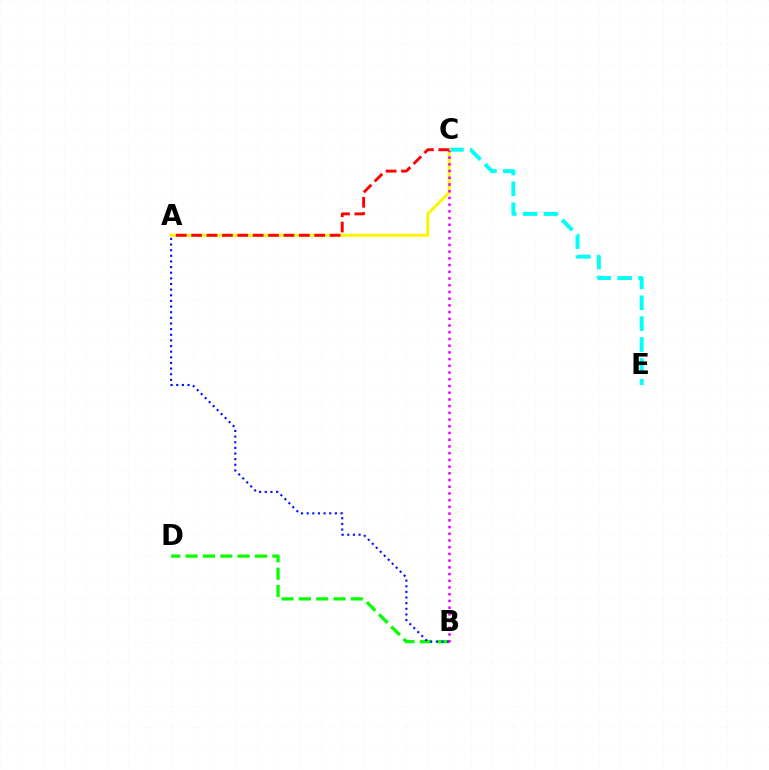{('C', 'E'): [{'color': '#00fff6', 'line_style': 'dashed', 'thickness': 2.84}], ('A', 'C'): [{'color': '#fcf500', 'line_style': 'solid', 'thickness': 2.15}, {'color': '#ff0000', 'line_style': 'dashed', 'thickness': 2.09}], ('B', 'D'): [{'color': '#08ff00', 'line_style': 'dashed', 'thickness': 2.35}], ('A', 'B'): [{'color': '#0010ff', 'line_style': 'dotted', 'thickness': 1.53}], ('B', 'C'): [{'color': '#ee00ff', 'line_style': 'dotted', 'thickness': 1.82}]}